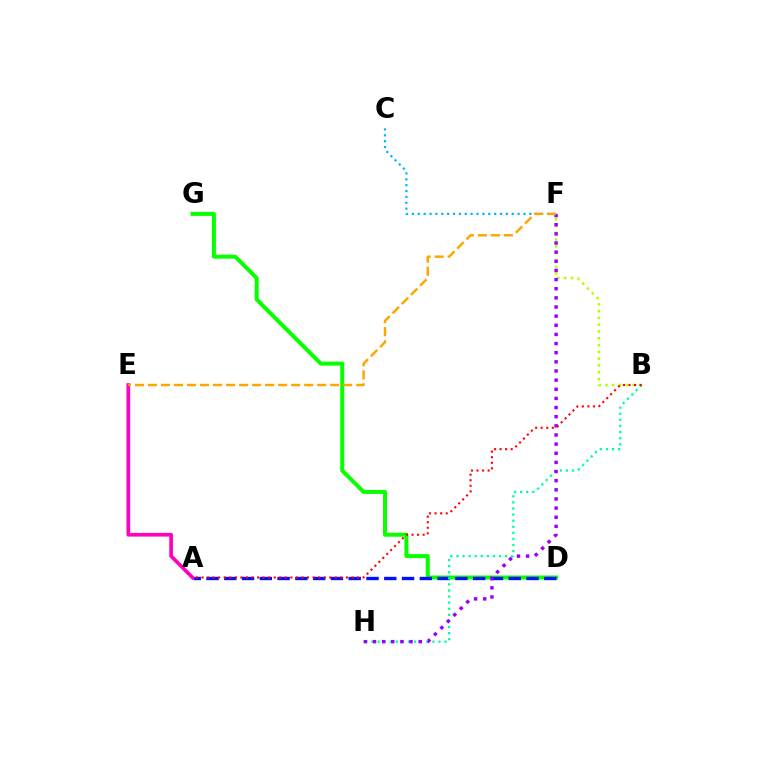{('B', 'F'): [{'color': '#b3ff00', 'line_style': 'dotted', 'thickness': 1.84}], ('D', 'G'): [{'color': '#08ff00', 'line_style': 'solid', 'thickness': 2.88}], ('A', 'D'): [{'color': '#0010ff', 'line_style': 'dashed', 'thickness': 2.42}], ('A', 'E'): [{'color': '#ff00bd', 'line_style': 'solid', 'thickness': 2.65}], ('B', 'H'): [{'color': '#00ff9d', 'line_style': 'dotted', 'thickness': 1.65}], ('C', 'F'): [{'color': '#00b5ff', 'line_style': 'dotted', 'thickness': 1.6}], ('F', 'H'): [{'color': '#9b00ff', 'line_style': 'dotted', 'thickness': 2.48}], ('A', 'B'): [{'color': '#ff0000', 'line_style': 'dotted', 'thickness': 1.51}], ('E', 'F'): [{'color': '#ffa500', 'line_style': 'dashed', 'thickness': 1.77}]}